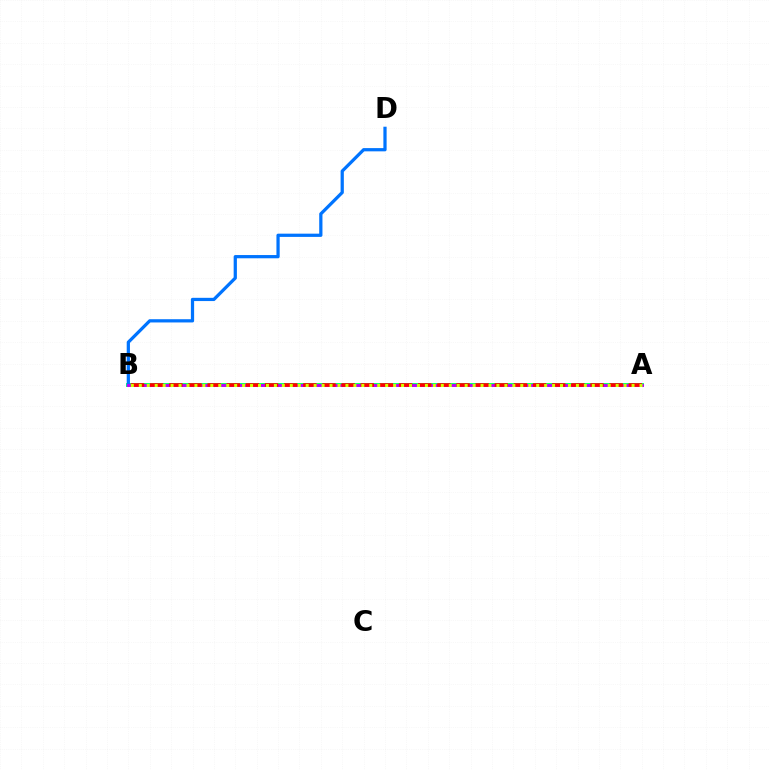{('A', 'B'): [{'color': '#00ff5c', 'line_style': 'solid', 'thickness': 2.78}, {'color': '#b900ff', 'line_style': 'solid', 'thickness': 2.12}, {'color': '#ff0000', 'line_style': 'dashed', 'thickness': 2.6}, {'color': '#d1ff00', 'line_style': 'dotted', 'thickness': 2.16}], ('B', 'D'): [{'color': '#0074ff', 'line_style': 'solid', 'thickness': 2.33}]}